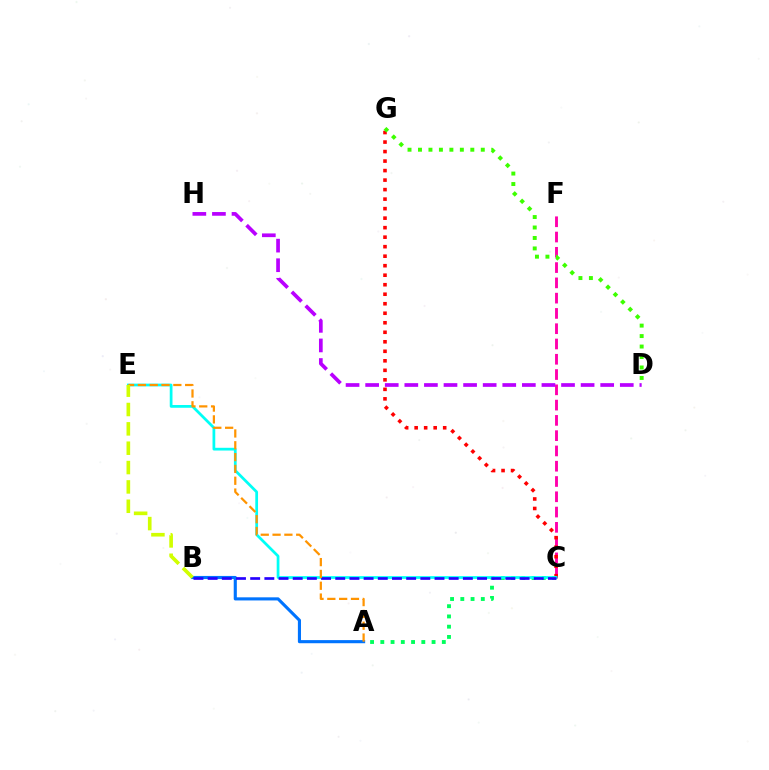{('C', 'F'): [{'color': '#ff00ac', 'line_style': 'dashed', 'thickness': 2.08}], ('A', 'B'): [{'color': '#0074ff', 'line_style': 'solid', 'thickness': 2.25}], ('D', 'H'): [{'color': '#b900ff', 'line_style': 'dashed', 'thickness': 2.66}], ('C', 'G'): [{'color': '#ff0000', 'line_style': 'dotted', 'thickness': 2.58}], ('A', 'C'): [{'color': '#00ff5c', 'line_style': 'dotted', 'thickness': 2.78}], ('C', 'E'): [{'color': '#00fff6', 'line_style': 'solid', 'thickness': 1.98}], ('B', 'C'): [{'color': '#2500ff', 'line_style': 'dashed', 'thickness': 1.93}], ('A', 'E'): [{'color': '#ff9400', 'line_style': 'dashed', 'thickness': 1.61}], ('D', 'G'): [{'color': '#3dff00', 'line_style': 'dotted', 'thickness': 2.84}], ('B', 'E'): [{'color': '#d1ff00', 'line_style': 'dashed', 'thickness': 2.63}]}